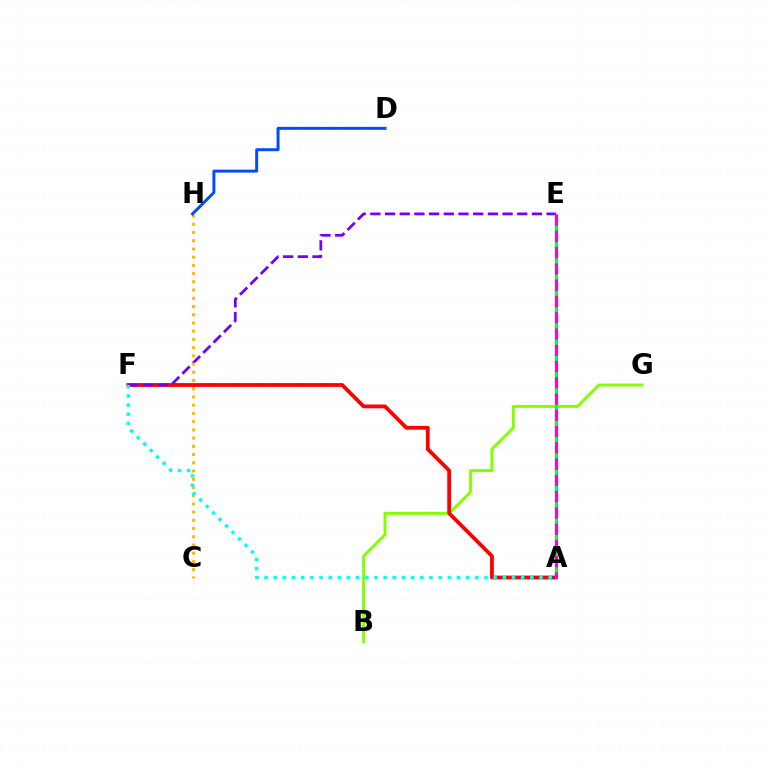{('B', 'G'): [{'color': '#84ff00', 'line_style': 'solid', 'thickness': 2.14}], ('A', 'F'): [{'color': '#ff0000', 'line_style': 'solid', 'thickness': 2.73}, {'color': '#00fff6', 'line_style': 'dotted', 'thickness': 2.49}], ('A', 'E'): [{'color': '#00ff39', 'line_style': 'dashed', 'thickness': 2.24}, {'color': '#ff00cf', 'line_style': 'dashed', 'thickness': 2.21}], ('E', 'F'): [{'color': '#7200ff', 'line_style': 'dashed', 'thickness': 2.0}], ('C', 'H'): [{'color': '#ffbd00', 'line_style': 'dotted', 'thickness': 2.23}], ('D', 'H'): [{'color': '#004bff', 'line_style': 'solid', 'thickness': 2.13}]}